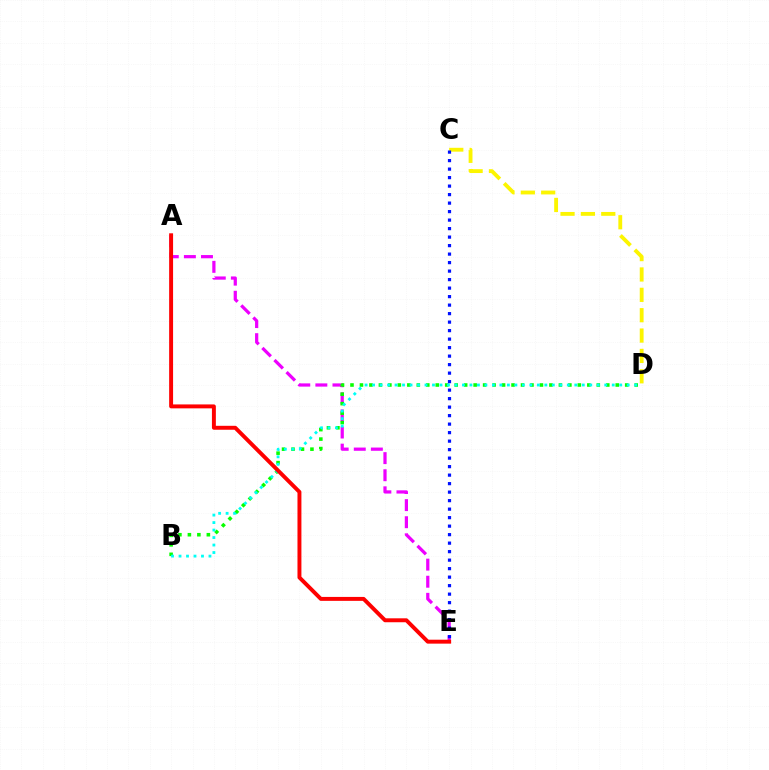{('A', 'E'): [{'color': '#ee00ff', 'line_style': 'dashed', 'thickness': 2.32}, {'color': '#ff0000', 'line_style': 'solid', 'thickness': 2.83}], ('B', 'D'): [{'color': '#08ff00', 'line_style': 'dotted', 'thickness': 2.57}, {'color': '#00fff6', 'line_style': 'dotted', 'thickness': 2.03}], ('C', 'D'): [{'color': '#fcf500', 'line_style': 'dashed', 'thickness': 2.77}], ('C', 'E'): [{'color': '#0010ff', 'line_style': 'dotted', 'thickness': 2.31}]}